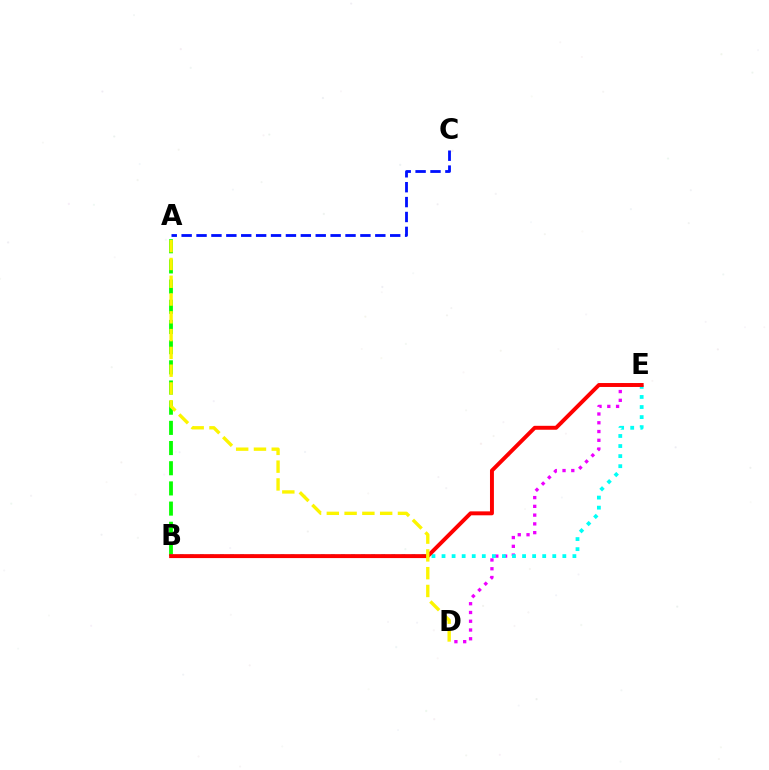{('D', 'E'): [{'color': '#ee00ff', 'line_style': 'dotted', 'thickness': 2.38}], ('A', 'B'): [{'color': '#08ff00', 'line_style': 'dashed', 'thickness': 2.74}], ('A', 'C'): [{'color': '#0010ff', 'line_style': 'dashed', 'thickness': 2.02}], ('B', 'E'): [{'color': '#00fff6', 'line_style': 'dotted', 'thickness': 2.74}, {'color': '#ff0000', 'line_style': 'solid', 'thickness': 2.83}], ('A', 'D'): [{'color': '#fcf500', 'line_style': 'dashed', 'thickness': 2.42}]}